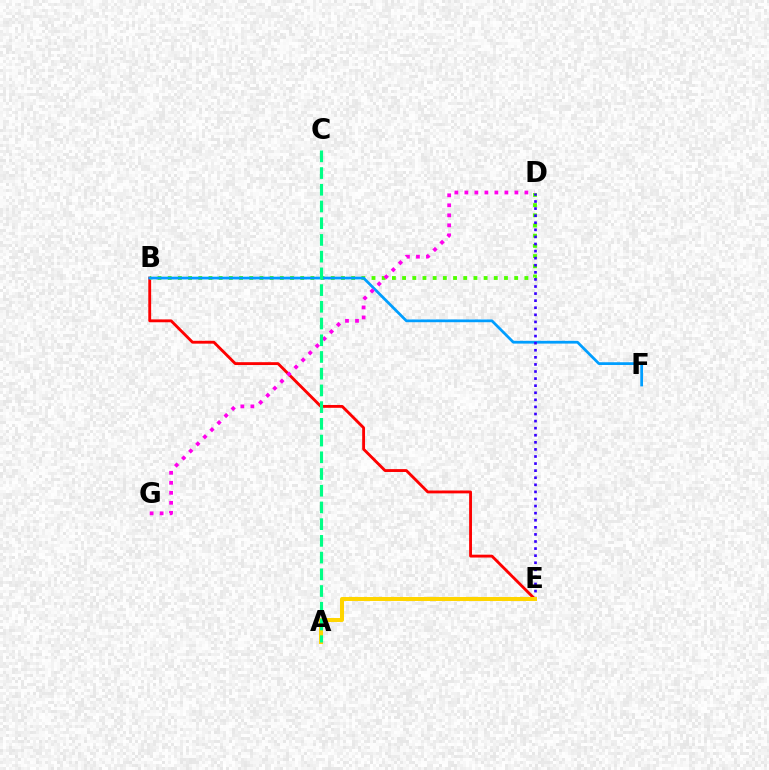{('B', 'E'): [{'color': '#ff0000', 'line_style': 'solid', 'thickness': 2.05}], ('B', 'D'): [{'color': '#4fff00', 'line_style': 'dotted', 'thickness': 2.77}], ('B', 'F'): [{'color': '#009eff', 'line_style': 'solid', 'thickness': 1.98}], ('D', 'E'): [{'color': '#3700ff', 'line_style': 'dotted', 'thickness': 1.92}], ('D', 'G'): [{'color': '#ff00ed', 'line_style': 'dotted', 'thickness': 2.72}], ('A', 'E'): [{'color': '#ffd500', 'line_style': 'solid', 'thickness': 2.89}], ('A', 'C'): [{'color': '#00ff86', 'line_style': 'dashed', 'thickness': 2.27}]}